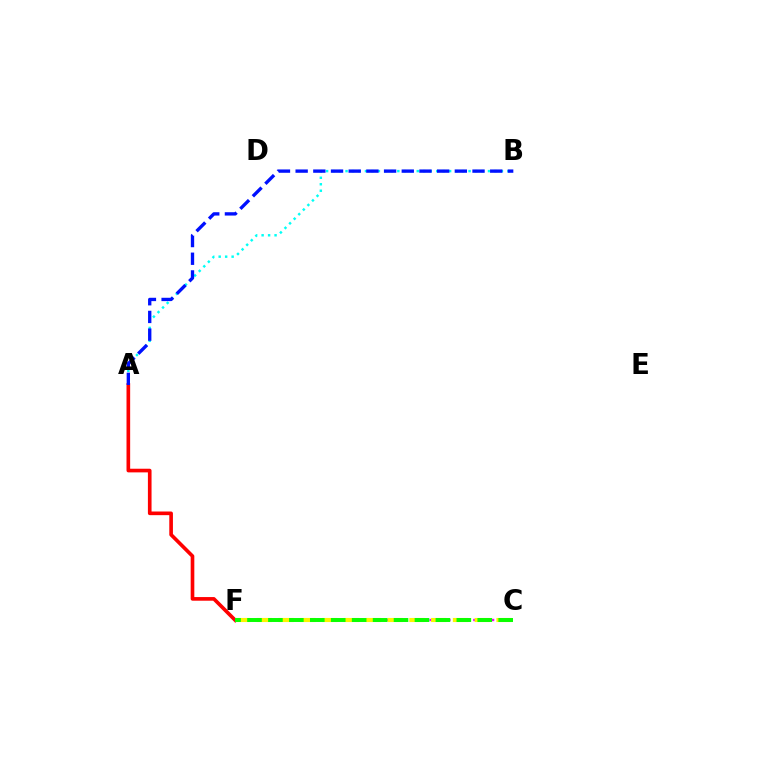{('A', 'B'): [{'color': '#00fff6', 'line_style': 'dotted', 'thickness': 1.76}, {'color': '#0010ff', 'line_style': 'dashed', 'thickness': 2.4}], ('A', 'F'): [{'color': '#ff0000', 'line_style': 'solid', 'thickness': 2.63}], ('C', 'F'): [{'color': '#ee00ff', 'line_style': 'dotted', 'thickness': 1.7}, {'color': '#fcf500', 'line_style': 'dashed', 'thickness': 2.96}, {'color': '#08ff00', 'line_style': 'dashed', 'thickness': 2.84}]}